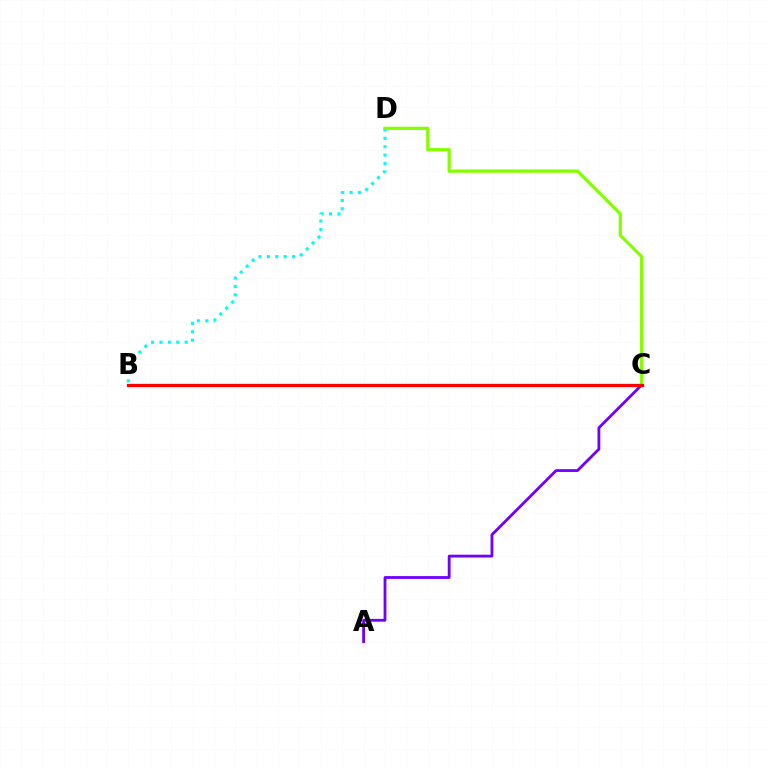{('B', 'D'): [{'color': '#00fff6', 'line_style': 'dotted', 'thickness': 2.28}], ('A', 'C'): [{'color': '#7200ff', 'line_style': 'solid', 'thickness': 2.03}], ('C', 'D'): [{'color': '#84ff00', 'line_style': 'solid', 'thickness': 2.35}], ('B', 'C'): [{'color': '#ff0000', 'line_style': 'solid', 'thickness': 2.36}]}